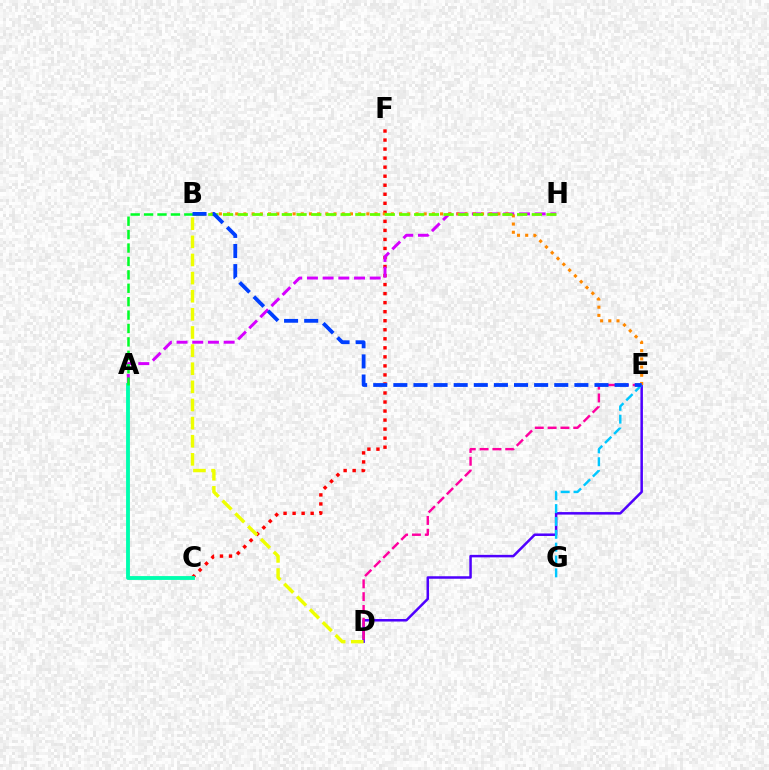{('C', 'F'): [{'color': '#ff0000', 'line_style': 'dotted', 'thickness': 2.45}], ('A', 'H'): [{'color': '#d600ff', 'line_style': 'dashed', 'thickness': 2.13}], ('D', 'E'): [{'color': '#4f00ff', 'line_style': 'solid', 'thickness': 1.81}, {'color': '#ff00a0', 'line_style': 'dashed', 'thickness': 1.74}], ('A', 'C'): [{'color': '#00ffaf', 'line_style': 'solid', 'thickness': 2.77}], ('B', 'E'): [{'color': '#ff8800', 'line_style': 'dotted', 'thickness': 2.23}, {'color': '#003fff', 'line_style': 'dashed', 'thickness': 2.73}], ('A', 'B'): [{'color': '#00ff27', 'line_style': 'dashed', 'thickness': 1.82}], ('E', 'G'): [{'color': '#00c7ff', 'line_style': 'dashed', 'thickness': 1.75}], ('B', 'D'): [{'color': '#eeff00', 'line_style': 'dashed', 'thickness': 2.46}], ('B', 'H'): [{'color': '#66ff00', 'line_style': 'dashed', 'thickness': 2.0}]}